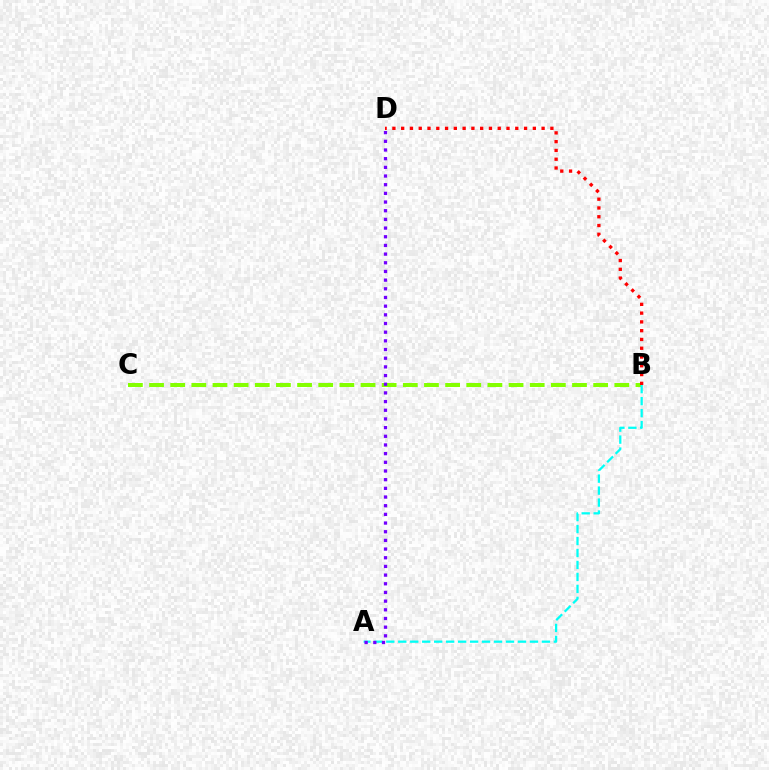{('B', 'C'): [{'color': '#84ff00', 'line_style': 'dashed', 'thickness': 2.87}], ('B', 'D'): [{'color': '#ff0000', 'line_style': 'dotted', 'thickness': 2.38}], ('A', 'B'): [{'color': '#00fff6', 'line_style': 'dashed', 'thickness': 1.63}], ('A', 'D'): [{'color': '#7200ff', 'line_style': 'dotted', 'thickness': 2.36}]}